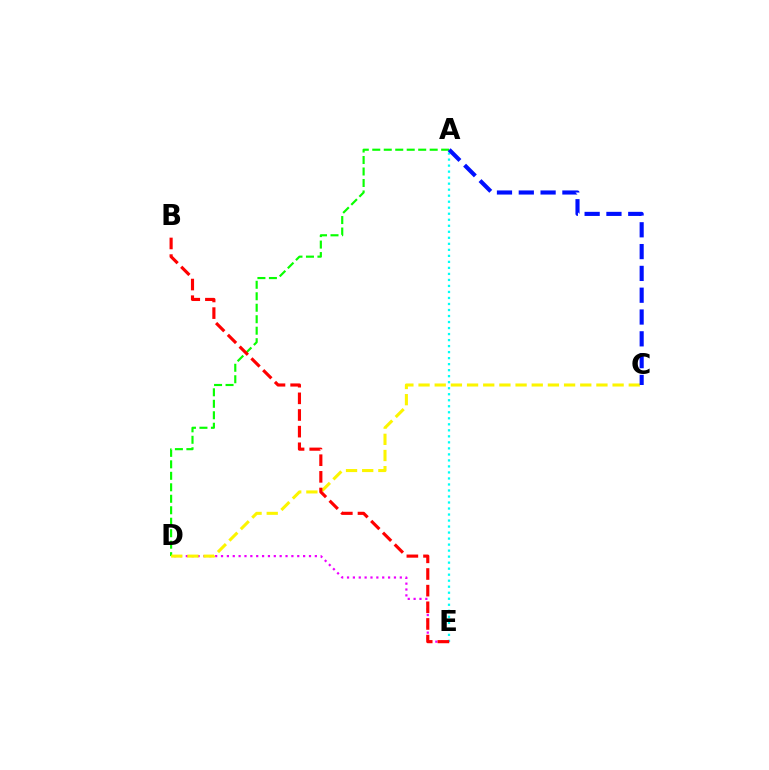{('A', 'E'): [{'color': '#00fff6', 'line_style': 'dotted', 'thickness': 1.63}], ('D', 'E'): [{'color': '#ee00ff', 'line_style': 'dotted', 'thickness': 1.59}], ('A', 'D'): [{'color': '#08ff00', 'line_style': 'dashed', 'thickness': 1.56}], ('C', 'D'): [{'color': '#fcf500', 'line_style': 'dashed', 'thickness': 2.2}], ('A', 'C'): [{'color': '#0010ff', 'line_style': 'dashed', 'thickness': 2.96}], ('B', 'E'): [{'color': '#ff0000', 'line_style': 'dashed', 'thickness': 2.26}]}